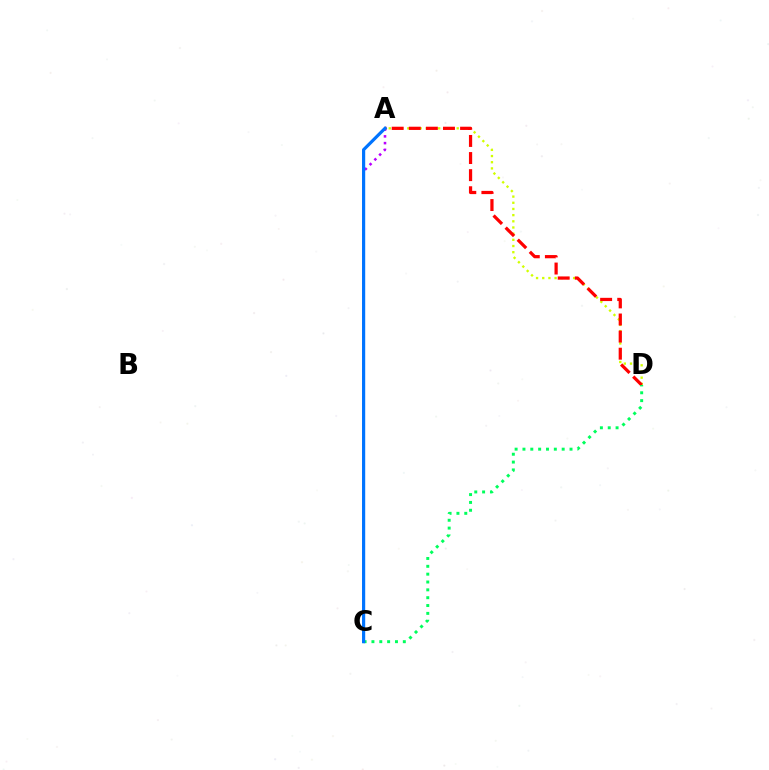{('A', 'D'): [{'color': '#d1ff00', 'line_style': 'dotted', 'thickness': 1.68}, {'color': '#ff0000', 'line_style': 'dashed', 'thickness': 2.32}], ('A', 'C'): [{'color': '#b900ff', 'line_style': 'dotted', 'thickness': 1.84}, {'color': '#0074ff', 'line_style': 'solid', 'thickness': 2.29}], ('C', 'D'): [{'color': '#00ff5c', 'line_style': 'dotted', 'thickness': 2.13}]}